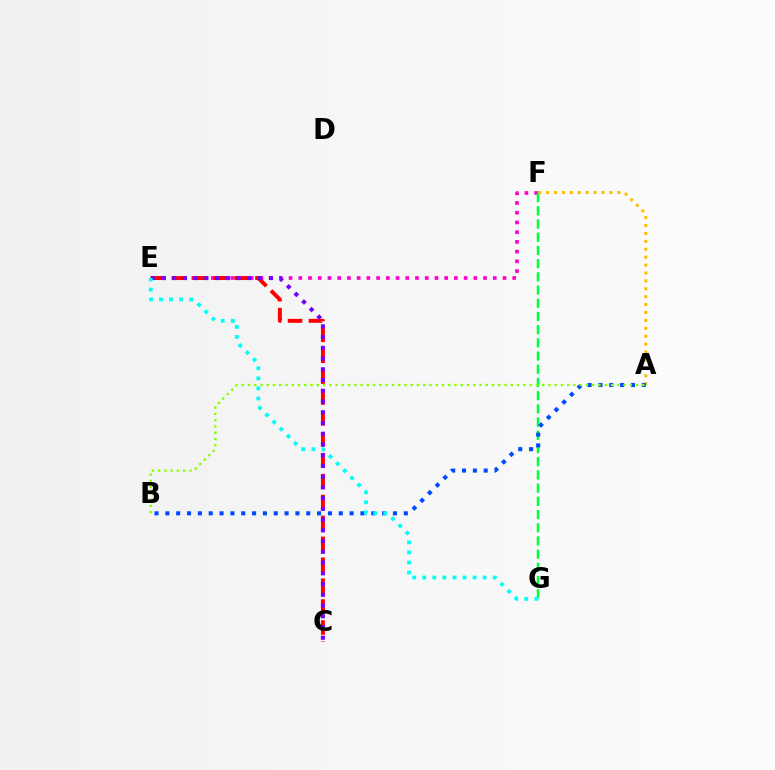{('E', 'F'): [{'color': '#ff00cf', 'line_style': 'dotted', 'thickness': 2.64}], ('A', 'F'): [{'color': '#ffbd00', 'line_style': 'dotted', 'thickness': 2.15}], ('F', 'G'): [{'color': '#00ff39', 'line_style': 'dashed', 'thickness': 1.79}], ('C', 'E'): [{'color': '#ff0000', 'line_style': 'dashed', 'thickness': 2.84}, {'color': '#7200ff', 'line_style': 'dotted', 'thickness': 2.92}], ('A', 'B'): [{'color': '#004bff', 'line_style': 'dotted', 'thickness': 2.94}, {'color': '#84ff00', 'line_style': 'dotted', 'thickness': 1.7}], ('E', 'G'): [{'color': '#00fff6', 'line_style': 'dotted', 'thickness': 2.74}]}